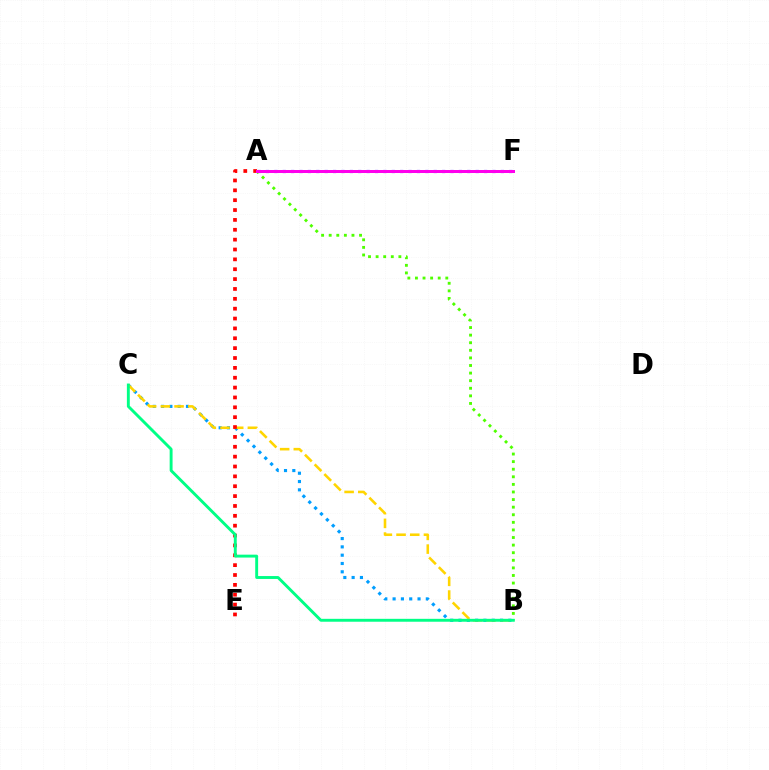{('A', 'F'): [{'color': '#3700ff', 'line_style': 'dotted', 'thickness': 2.28}, {'color': '#ff00ed', 'line_style': 'solid', 'thickness': 2.16}], ('A', 'B'): [{'color': '#4fff00', 'line_style': 'dotted', 'thickness': 2.06}], ('B', 'C'): [{'color': '#009eff', 'line_style': 'dotted', 'thickness': 2.26}, {'color': '#ffd500', 'line_style': 'dashed', 'thickness': 1.86}, {'color': '#00ff86', 'line_style': 'solid', 'thickness': 2.09}], ('A', 'E'): [{'color': '#ff0000', 'line_style': 'dotted', 'thickness': 2.68}]}